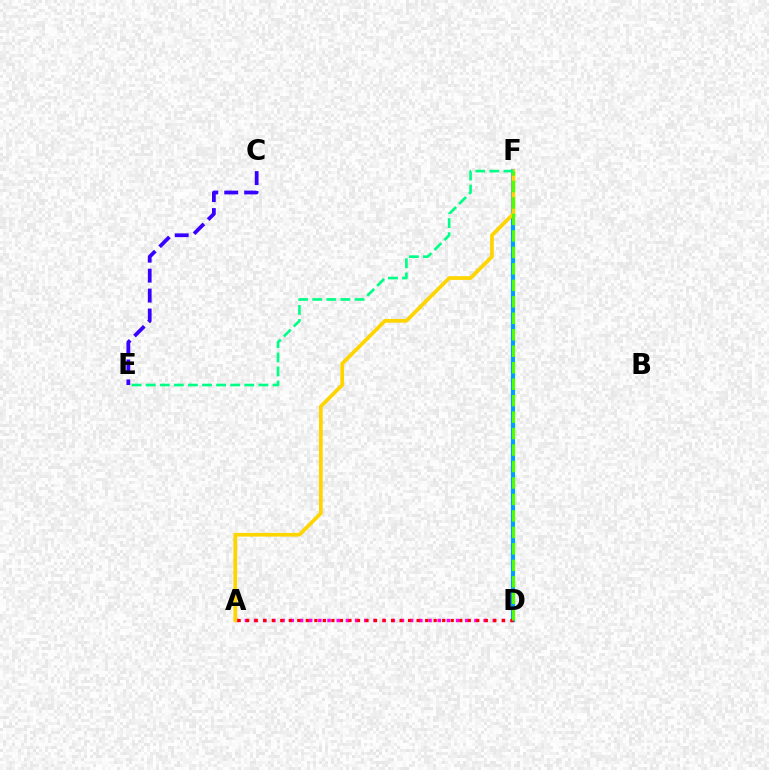{('D', 'F'): [{'color': '#009eff', 'line_style': 'solid', 'thickness': 2.99}, {'color': '#4fff00', 'line_style': 'dashed', 'thickness': 2.24}], ('A', 'D'): [{'color': '#ff00ed', 'line_style': 'dotted', 'thickness': 2.49}, {'color': '#ff0000', 'line_style': 'dotted', 'thickness': 2.32}], ('C', 'E'): [{'color': '#3700ff', 'line_style': 'dashed', 'thickness': 2.71}], ('A', 'F'): [{'color': '#ffd500', 'line_style': 'solid', 'thickness': 2.69}], ('E', 'F'): [{'color': '#00ff86', 'line_style': 'dashed', 'thickness': 1.91}]}